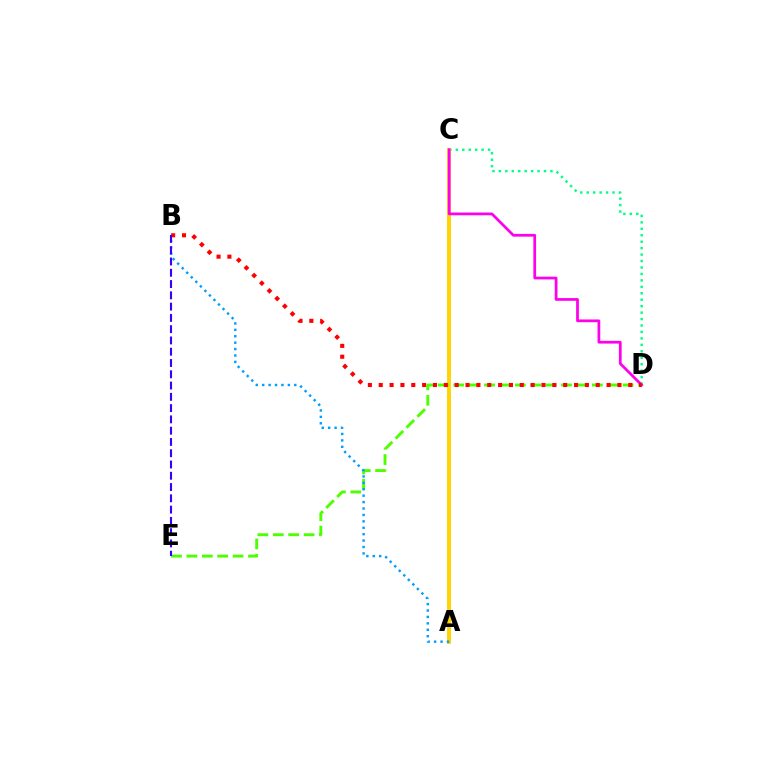{('C', 'D'): [{'color': '#00ff86', 'line_style': 'dotted', 'thickness': 1.75}, {'color': '#ff00ed', 'line_style': 'solid', 'thickness': 1.97}], ('A', 'C'): [{'color': '#ffd500', 'line_style': 'solid', 'thickness': 2.82}], ('D', 'E'): [{'color': '#4fff00', 'line_style': 'dashed', 'thickness': 2.09}], ('A', 'B'): [{'color': '#009eff', 'line_style': 'dotted', 'thickness': 1.74}], ('B', 'D'): [{'color': '#ff0000', 'line_style': 'dotted', 'thickness': 2.95}], ('B', 'E'): [{'color': '#3700ff', 'line_style': 'dashed', 'thickness': 1.53}]}